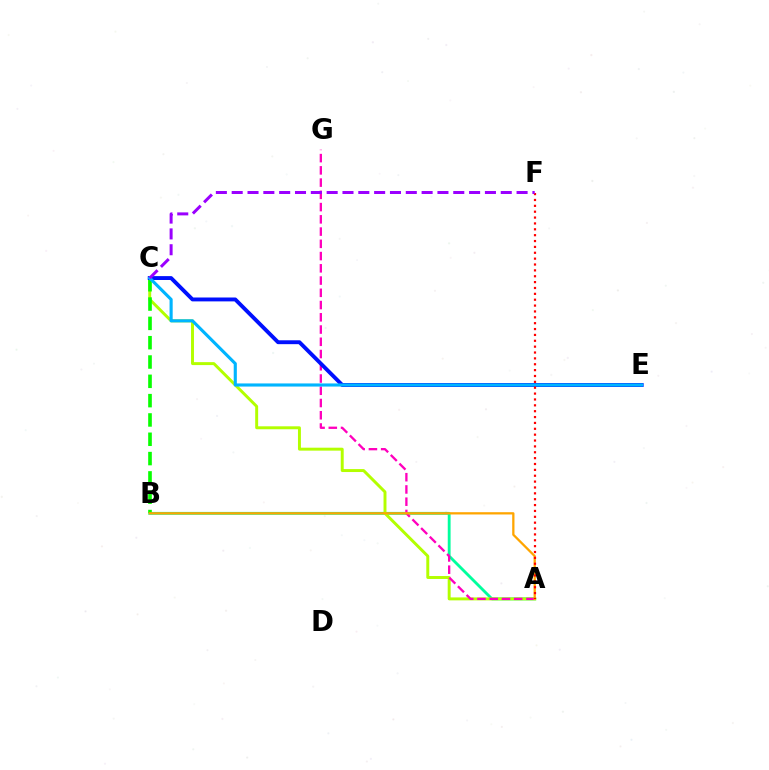{('A', 'B'): [{'color': '#00ff9d', 'line_style': 'solid', 'thickness': 2.04}, {'color': '#ffa500', 'line_style': 'solid', 'thickness': 1.64}], ('A', 'C'): [{'color': '#b3ff00', 'line_style': 'solid', 'thickness': 2.12}], ('A', 'G'): [{'color': '#ff00bd', 'line_style': 'dashed', 'thickness': 1.66}], ('B', 'C'): [{'color': '#08ff00', 'line_style': 'dashed', 'thickness': 2.62}], ('C', 'E'): [{'color': '#0010ff', 'line_style': 'solid', 'thickness': 2.8}, {'color': '#00b5ff', 'line_style': 'solid', 'thickness': 2.25}], ('A', 'F'): [{'color': '#ff0000', 'line_style': 'dotted', 'thickness': 1.59}], ('C', 'F'): [{'color': '#9b00ff', 'line_style': 'dashed', 'thickness': 2.15}]}